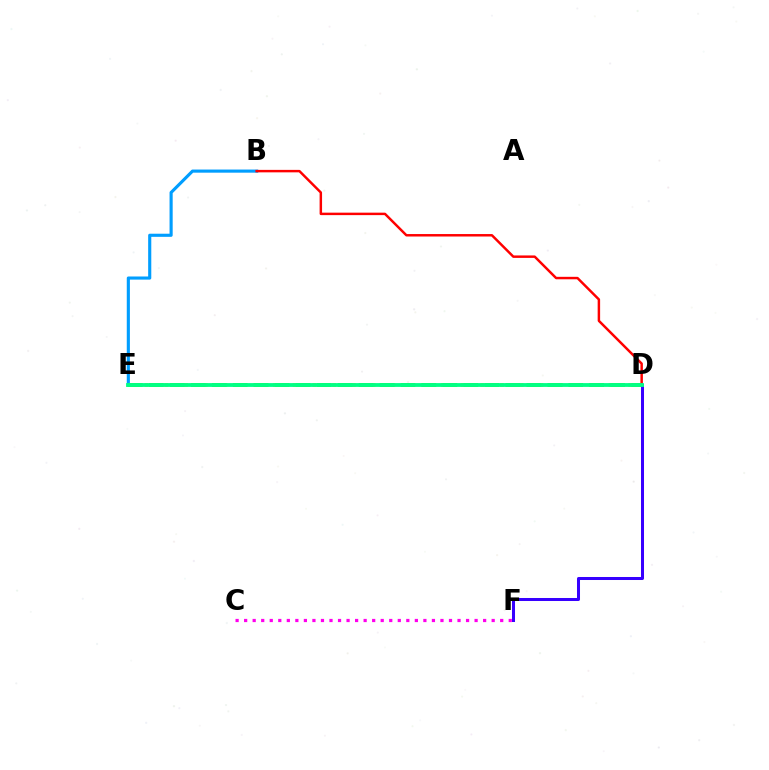{('B', 'E'): [{'color': '#009eff', 'line_style': 'solid', 'thickness': 2.25}], ('D', 'E'): [{'color': '#ffd500', 'line_style': 'dotted', 'thickness': 2.68}, {'color': '#4fff00', 'line_style': 'dashed', 'thickness': 2.85}, {'color': '#00ff86', 'line_style': 'solid', 'thickness': 2.75}], ('C', 'F'): [{'color': '#ff00ed', 'line_style': 'dotted', 'thickness': 2.32}], ('B', 'D'): [{'color': '#ff0000', 'line_style': 'solid', 'thickness': 1.77}], ('D', 'F'): [{'color': '#3700ff', 'line_style': 'solid', 'thickness': 2.17}]}